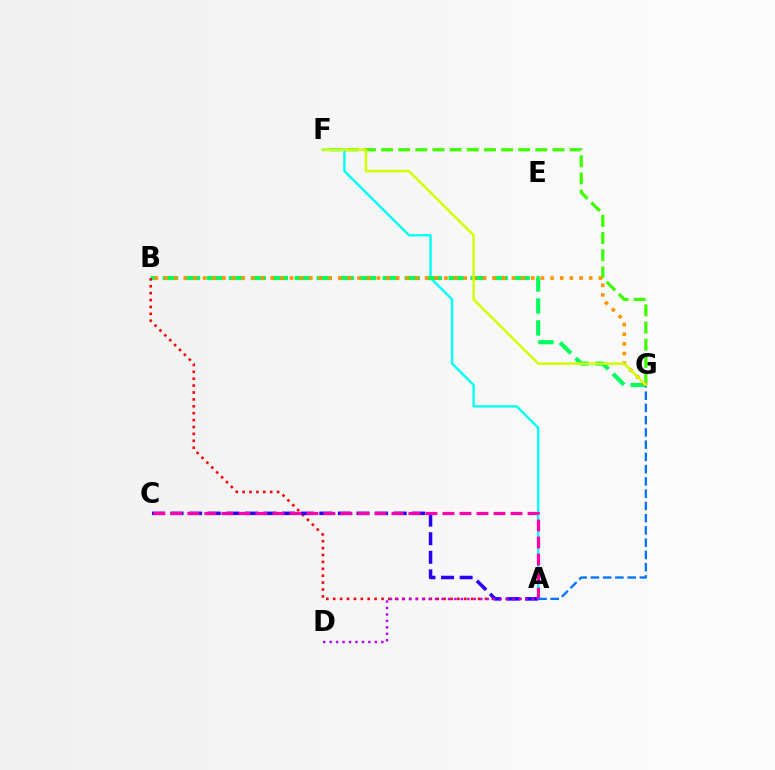{('F', 'G'): [{'color': '#3dff00', 'line_style': 'dashed', 'thickness': 2.33}, {'color': '#d1ff00', 'line_style': 'solid', 'thickness': 1.77}], ('A', 'F'): [{'color': '#00fff6', 'line_style': 'solid', 'thickness': 1.7}], ('B', 'G'): [{'color': '#00ff5c', 'line_style': 'dashed', 'thickness': 2.99}, {'color': '#ff9400', 'line_style': 'dotted', 'thickness': 2.62}], ('A', 'B'): [{'color': '#ff0000', 'line_style': 'dotted', 'thickness': 1.87}], ('A', 'C'): [{'color': '#2500ff', 'line_style': 'dashed', 'thickness': 2.53}, {'color': '#ff00ac', 'line_style': 'dashed', 'thickness': 2.31}], ('A', 'D'): [{'color': '#b900ff', 'line_style': 'dotted', 'thickness': 1.75}], ('A', 'G'): [{'color': '#0074ff', 'line_style': 'dashed', 'thickness': 1.66}]}